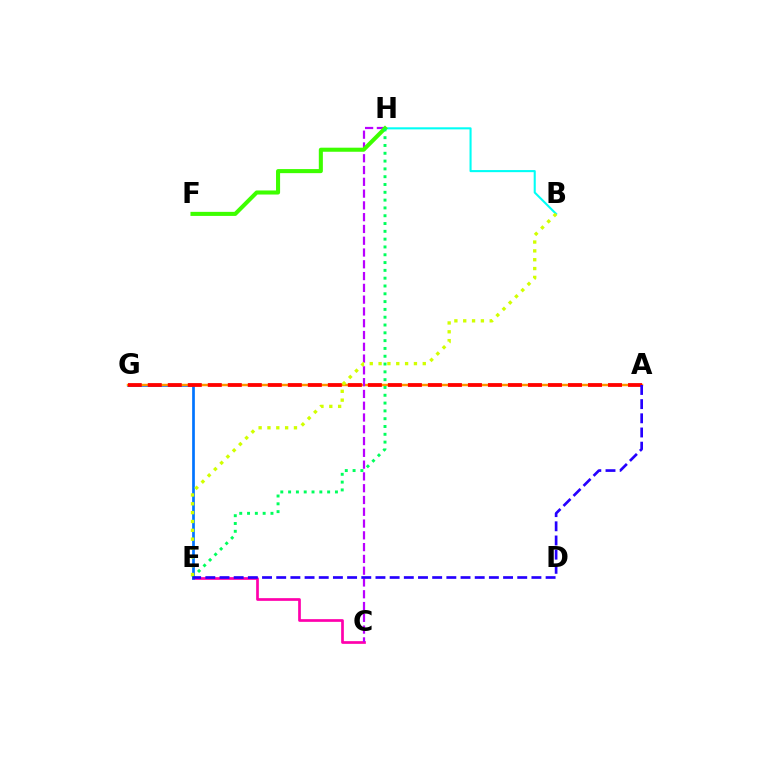{('C', 'E'): [{'color': '#ff00ac', 'line_style': 'solid', 'thickness': 1.95}], ('E', 'G'): [{'color': '#0074ff', 'line_style': 'solid', 'thickness': 1.95}], ('A', 'G'): [{'color': '#ff9400', 'line_style': 'solid', 'thickness': 1.76}, {'color': '#ff0000', 'line_style': 'dashed', 'thickness': 2.72}], ('B', 'H'): [{'color': '#00fff6', 'line_style': 'solid', 'thickness': 1.5}], ('C', 'H'): [{'color': '#b900ff', 'line_style': 'dashed', 'thickness': 1.6}], ('F', 'H'): [{'color': '#3dff00', 'line_style': 'solid', 'thickness': 2.93}], ('E', 'H'): [{'color': '#00ff5c', 'line_style': 'dotted', 'thickness': 2.12}], ('B', 'E'): [{'color': '#d1ff00', 'line_style': 'dotted', 'thickness': 2.4}], ('A', 'E'): [{'color': '#2500ff', 'line_style': 'dashed', 'thickness': 1.93}]}